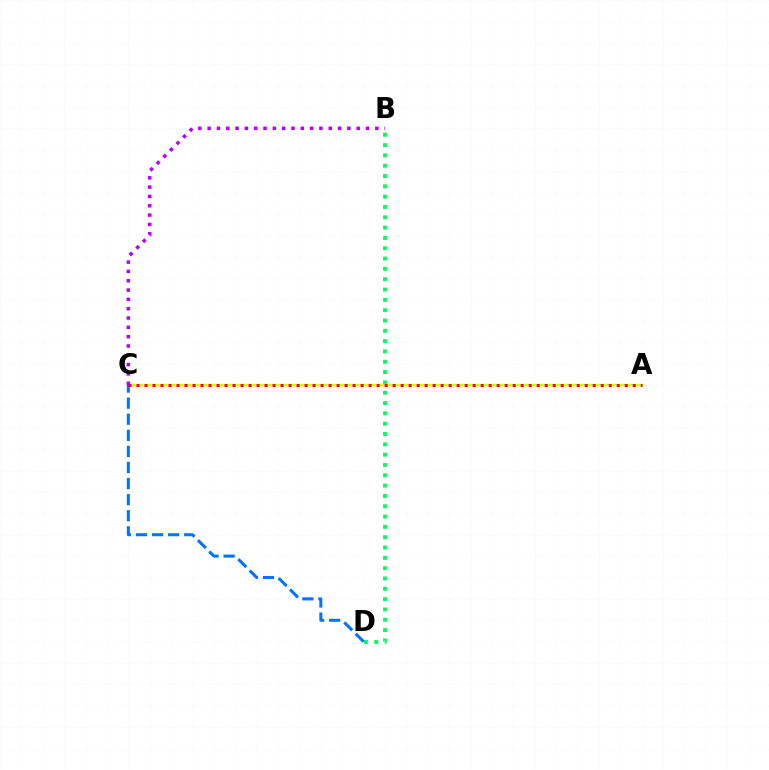{('B', 'D'): [{'color': '#00ff5c', 'line_style': 'dotted', 'thickness': 2.8}], ('A', 'C'): [{'color': '#d1ff00', 'line_style': 'solid', 'thickness': 1.76}, {'color': '#ff0000', 'line_style': 'dotted', 'thickness': 2.17}], ('C', 'D'): [{'color': '#0074ff', 'line_style': 'dashed', 'thickness': 2.18}], ('B', 'C'): [{'color': '#b900ff', 'line_style': 'dotted', 'thickness': 2.53}]}